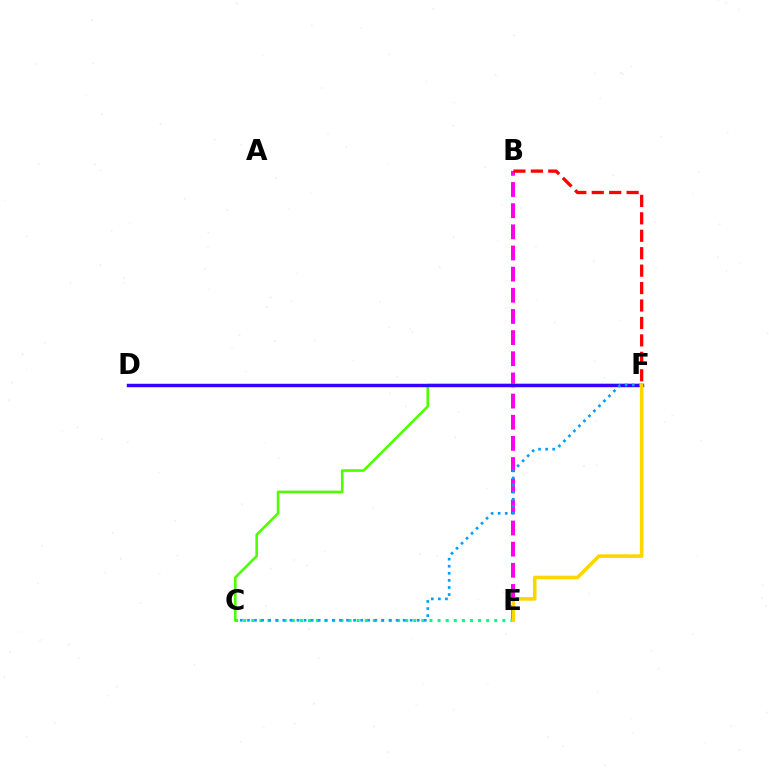{('B', 'E'): [{'color': '#ff00ed', 'line_style': 'dashed', 'thickness': 2.87}], ('C', 'E'): [{'color': '#00ff86', 'line_style': 'dotted', 'thickness': 2.2}], ('C', 'F'): [{'color': '#4fff00', 'line_style': 'solid', 'thickness': 1.89}, {'color': '#009eff', 'line_style': 'dotted', 'thickness': 1.92}], ('B', 'F'): [{'color': '#ff0000', 'line_style': 'dashed', 'thickness': 2.37}], ('D', 'F'): [{'color': '#3700ff', 'line_style': 'solid', 'thickness': 2.48}], ('E', 'F'): [{'color': '#ffd500', 'line_style': 'solid', 'thickness': 2.59}]}